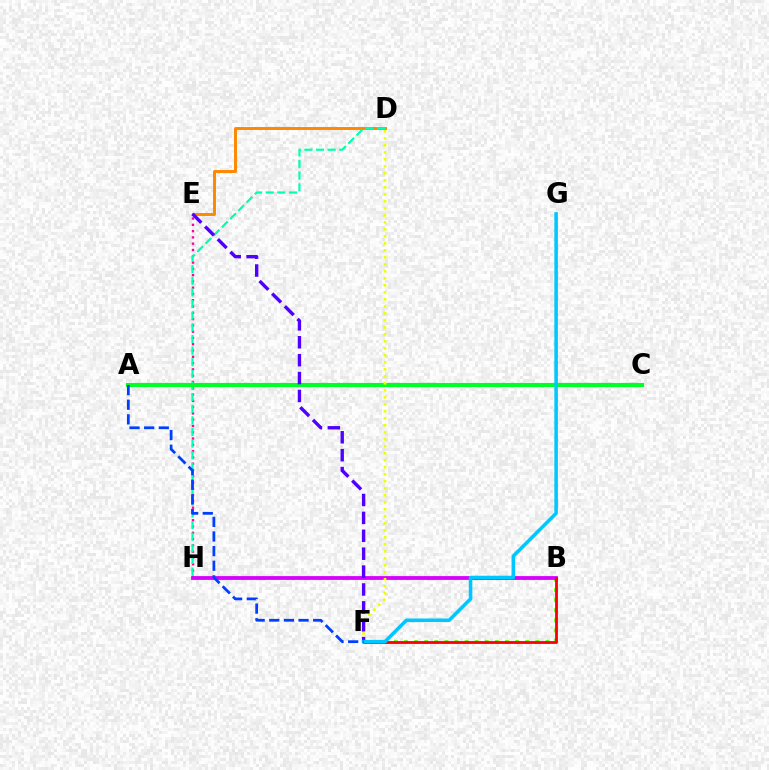{('E', 'H'): [{'color': '#ff00a0', 'line_style': 'dotted', 'thickness': 1.71}], ('D', 'E'): [{'color': '#ff8800', 'line_style': 'solid', 'thickness': 2.12}], ('B', 'F'): [{'color': '#66ff00', 'line_style': 'dotted', 'thickness': 2.74}, {'color': '#ff0000', 'line_style': 'solid', 'thickness': 2.02}], ('B', 'H'): [{'color': '#d600ff', 'line_style': 'solid', 'thickness': 2.74}], ('D', 'H'): [{'color': '#00ffaf', 'line_style': 'dashed', 'thickness': 1.58}], ('A', 'C'): [{'color': '#00ff27', 'line_style': 'solid', 'thickness': 3.0}], ('D', 'F'): [{'color': '#eeff00', 'line_style': 'dotted', 'thickness': 1.9}], ('E', 'F'): [{'color': '#4f00ff', 'line_style': 'dashed', 'thickness': 2.43}], ('F', 'G'): [{'color': '#00c7ff', 'line_style': 'solid', 'thickness': 2.55}], ('A', 'F'): [{'color': '#003fff', 'line_style': 'dashed', 'thickness': 1.99}]}